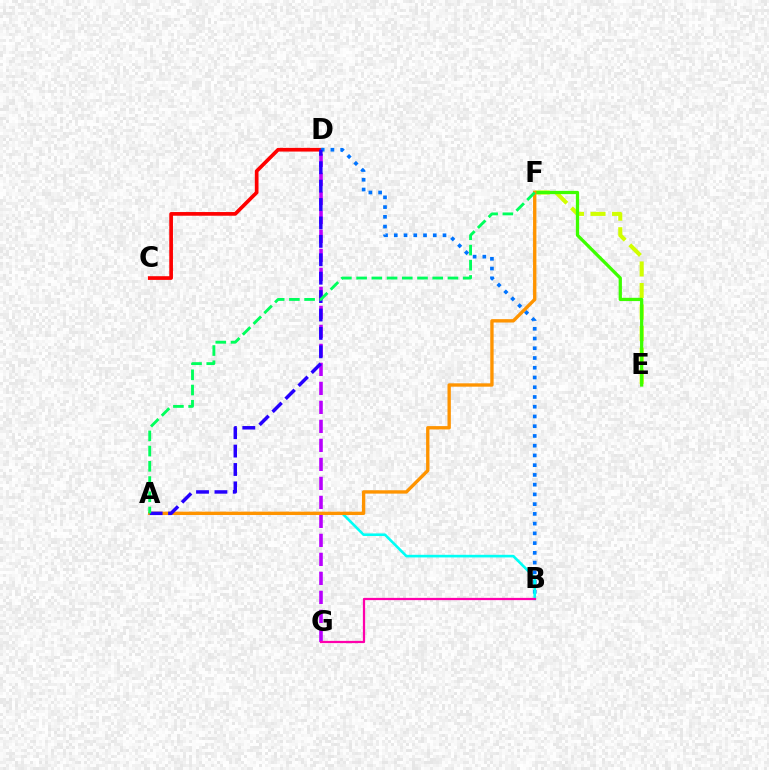{('E', 'F'): [{'color': '#d1ff00', 'line_style': 'dashed', 'thickness': 2.93}, {'color': '#3dff00', 'line_style': 'solid', 'thickness': 2.35}], ('C', 'D'): [{'color': '#ff0000', 'line_style': 'solid', 'thickness': 2.66}], ('D', 'G'): [{'color': '#b900ff', 'line_style': 'dashed', 'thickness': 2.58}], ('B', 'D'): [{'color': '#0074ff', 'line_style': 'dotted', 'thickness': 2.65}], ('A', 'B'): [{'color': '#00fff6', 'line_style': 'solid', 'thickness': 1.89}], ('A', 'F'): [{'color': '#ff9400', 'line_style': 'solid', 'thickness': 2.42}, {'color': '#00ff5c', 'line_style': 'dashed', 'thickness': 2.07}], ('A', 'D'): [{'color': '#2500ff', 'line_style': 'dashed', 'thickness': 2.5}], ('B', 'G'): [{'color': '#ff00ac', 'line_style': 'solid', 'thickness': 1.62}]}